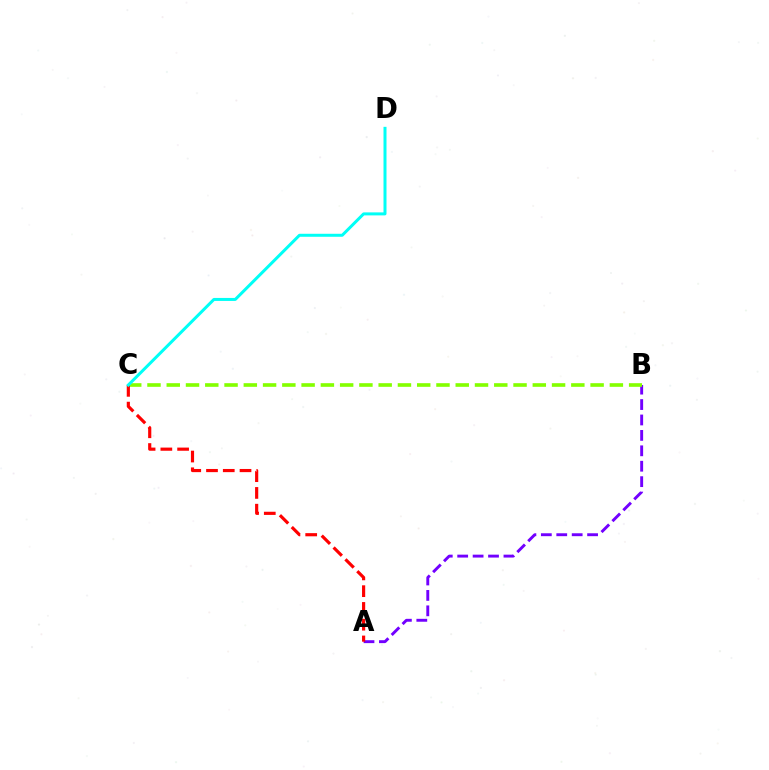{('A', 'B'): [{'color': '#7200ff', 'line_style': 'dashed', 'thickness': 2.09}], ('B', 'C'): [{'color': '#84ff00', 'line_style': 'dashed', 'thickness': 2.62}], ('A', 'C'): [{'color': '#ff0000', 'line_style': 'dashed', 'thickness': 2.28}], ('C', 'D'): [{'color': '#00fff6', 'line_style': 'solid', 'thickness': 2.16}]}